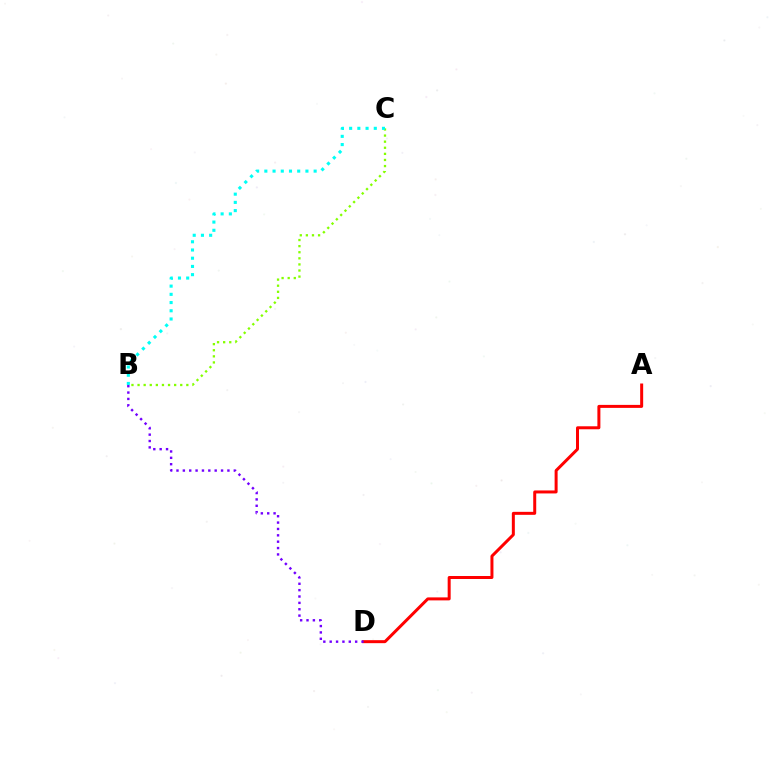{('A', 'D'): [{'color': '#ff0000', 'line_style': 'solid', 'thickness': 2.16}], ('B', 'D'): [{'color': '#7200ff', 'line_style': 'dotted', 'thickness': 1.73}], ('B', 'C'): [{'color': '#84ff00', 'line_style': 'dotted', 'thickness': 1.66}, {'color': '#00fff6', 'line_style': 'dotted', 'thickness': 2.23}]}